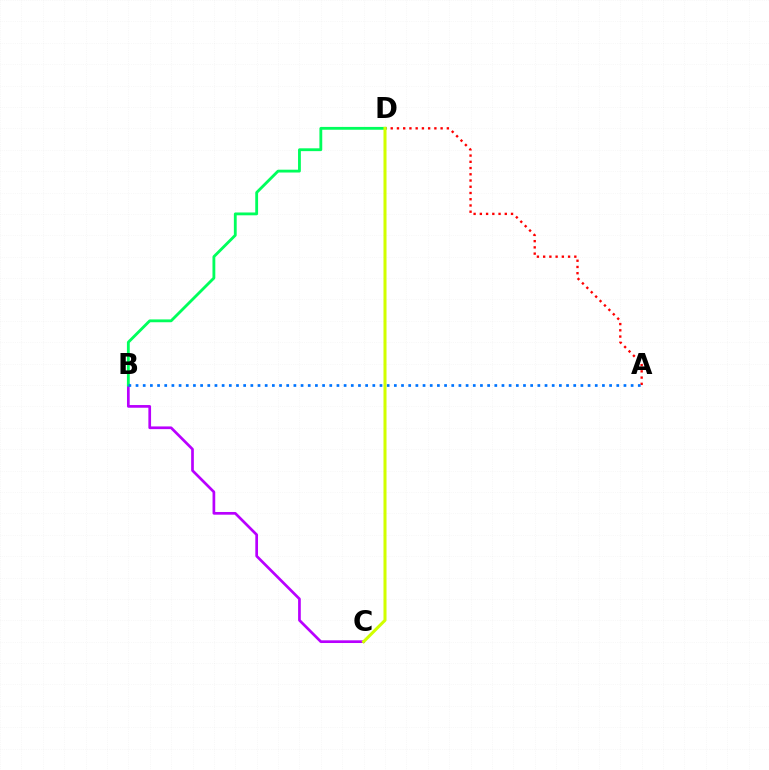{('B', 'C'): [{'color': '#b900ff', 'line_style': 'solid', 'thickness': 1.94}], ('A', 'D'): [{'color': '#ff0000', 'line_style': 'dotted', 'thickness': 1.69}], ('B', 'D'): [{'color': '#00ff5c', 'line_style': 'solid', 'thickness': 2.04}], ('A', 'B'): [{'color': '#0074ff', 'line_style': 'dotted', 'thickness': 1.95}], ('C', 'D'): [{'color': '#d1ff00', 'line_style': 'solid', 'thickness': 2.19}]}